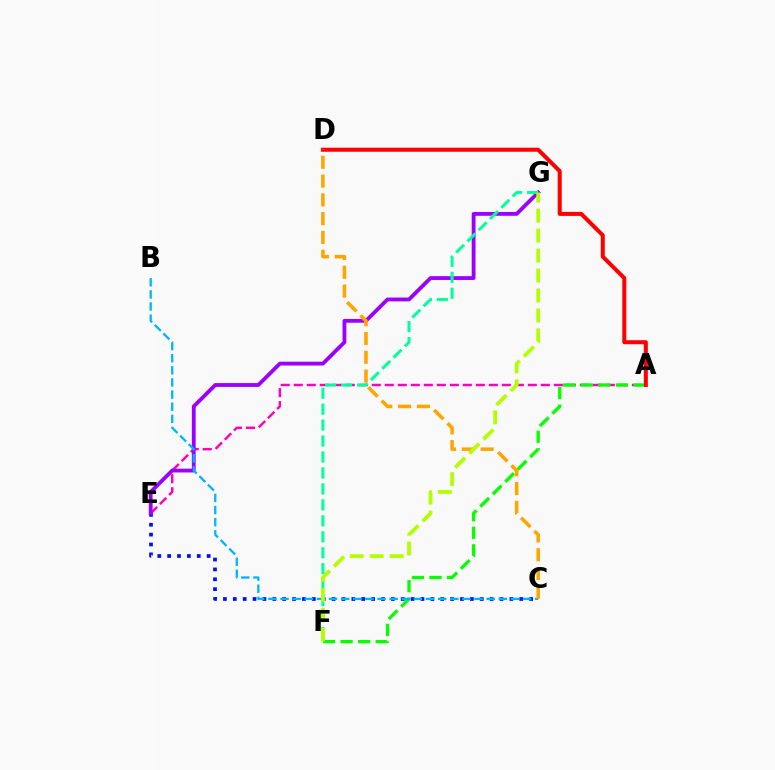{('A', 'E'): [{'color': '#ff00bd', 'line_style': 'dashed', 'thickness': 1.77}], ('C', 'E'): [{'color': '#0010ff', 'line_style': 'dotted', 'thickness': 2.68}], ('A', 'F'): [{'color': '#08ff00', 'line_style': 'dashed', 'thickness': 2.39}], ('E', 'G'): [{'color': '#9b00ff', 'line_style': 'solid', 'thickness': 2.75}], ('B', 'C'): [{'color': '#00b5ff', 'line_style': 'dashed', 'thickness': 1.65}], ('A', 'D'): [{'color': '#ff0000', 'line_style': 'solid', 'thickness': 2.89}], ('F', 'G'): [{'color': '#00ff9d', 'line_style': 'dashed', 'thickness': 2.17}, {'color': '#b3ff00', 'line_style': 'dashed', 'thickness': 2.71}], ('C', 'D'): [{'color': '#ffa500', 'line_style': 'dashed', 'thickness': 2.55}]}